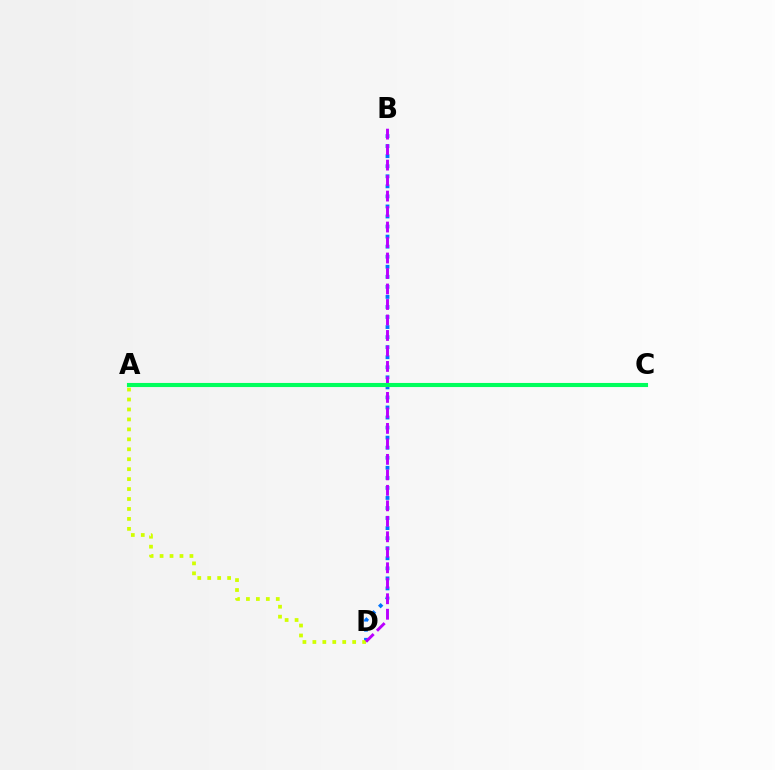{('B', 'D'): [{'color': '#0074ff', 'line_style': 'dotted', 'thickness': 2.73}, {'color': '#b900ff', 'line_style': 'dashed', 'thickness': 2.1}], ('A', 'D'): [{'color': '#d1ff00', 'line_style': 'dotted', 'thickness': 2.7}], ('A', 'C'): [{'color': '#ff0000', 'line_style': 'solid', 'thickness': 1.51}, {'color': '#00ff5c', 'line_style': 'solid', 'thickness': 2.95}]}